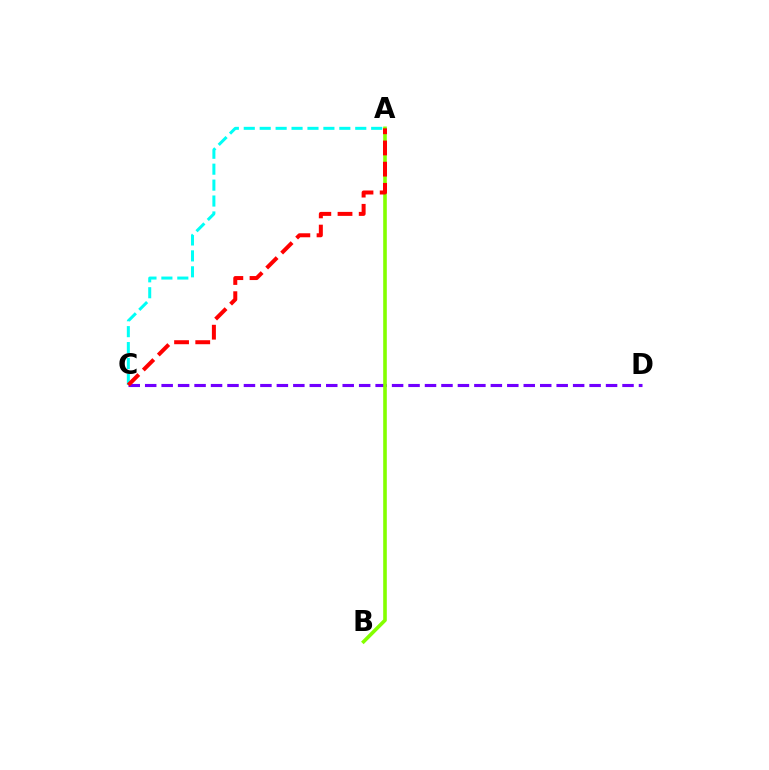{('C', 'D'): [{'color': '#7200ff', 'line_style': 'dashed', 'thickness': 2.24}], ('A', 'C'): [{'color': '#00fff6', 'line_style': 'dashed', 'thickness': 2.16}, {'color': '#ff0000', 'line_style': 'dashed', 'thickness': 2.88}], ('A', 'B'): [{'color': '#84ff00', 'line_style': 'solid', 'thickness': 2.6}]}